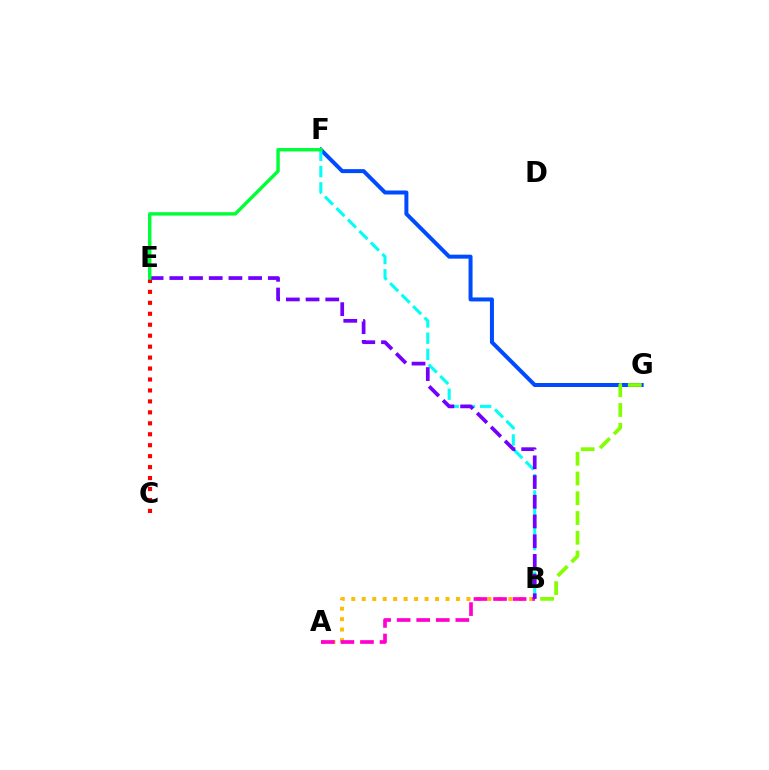{('F', 'G'): [{'color': '#004bff', 'line_style': 'solid', 'thickness': 2.87}], ('C', 'E'): [{'color': '#ff0000', 'line_style': 'dotted', 'thickness': 2.98}], ('A', 'B'): [{'color': '#ffbd00', 'line_style': 'dotted', 'thickness': 2.84}, {'color': '#ff00cf', 'line_style': 'dashed', 'thickness': 2.66}], ('B', 'F'): [{'color': '#00fff6', 'line_style': 'dashed', 'thickness': 2.2}], ('B', 'E'): [{'color': '#7200ff', 'line_style': 'dashed', 'thickness': 2.68}], ('E', 'F'): [{'color': '#00ff39', 'line_style': 'solid', 'thickness': 2.46}], ('B', 'G'): [{'color': '#84ff00', 'line_style': 'dashed', 'thickness': 2.68}]}